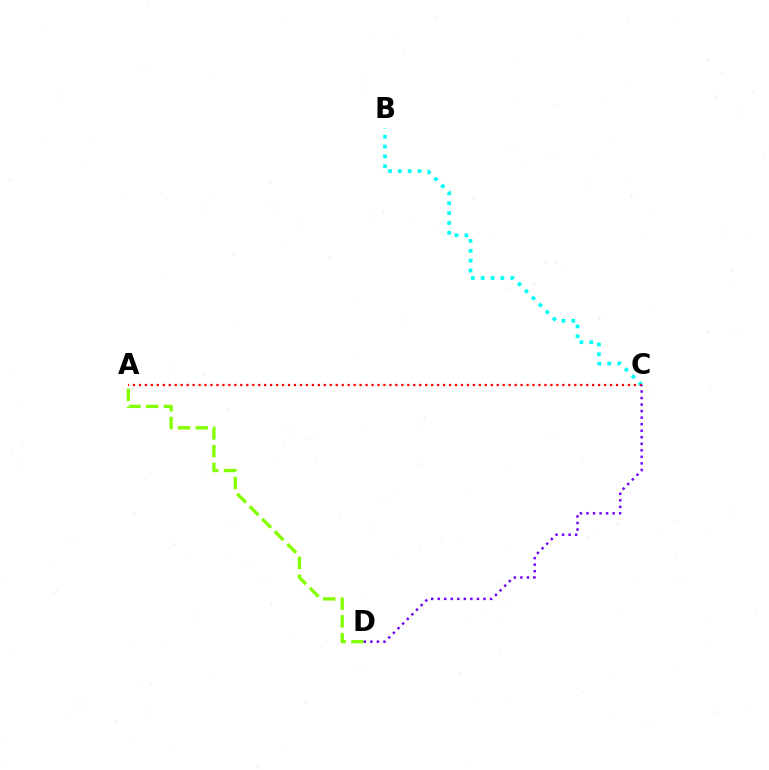{('B', 'C'): [{'color': '#00fff6', 'line_style': 'dotted', 'thickness': 2.68}], ('A', 'C'): [{'color': '#ff0000', 'line_style': 'dotted', 'thickness': 1.62}], ('A', 'D'): [{'color': '#84ff00', 'line_style': 'dashed', 'thickness': 2.41}], ('C', 'D'): [{'color': '#7200ff', 'line_style': 'dotted', 'thickness': 1.78}]}